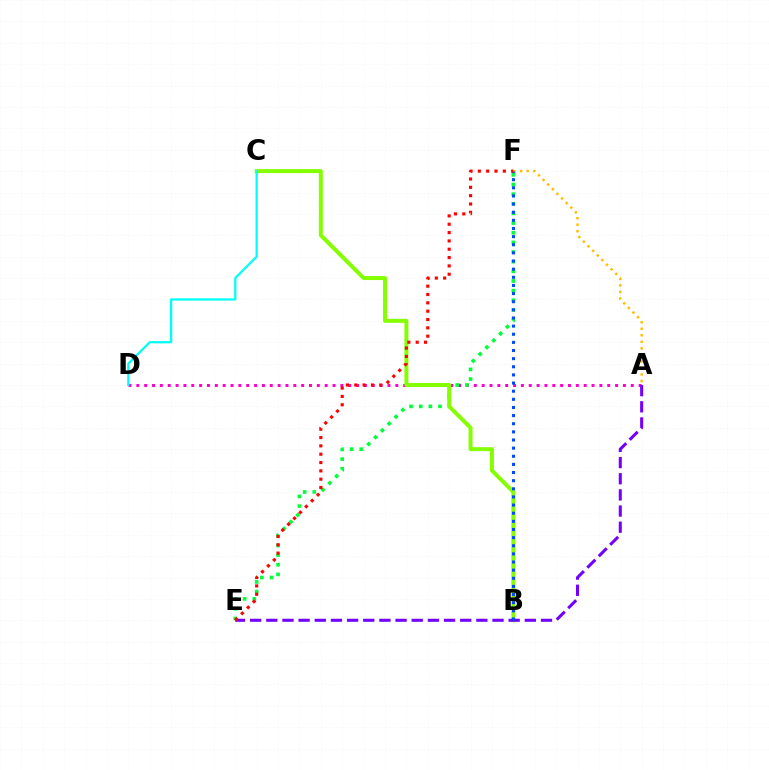{('A', 'D'): [{'color': '#ff00cf', 'line_style': 'dotted', 'thickness': 2.13}], ('A', 'F'): [{'color': '#ffbd00', 'line_style': 'dotted', 'thickness': 1.77}], ('E', 'F'): [{'color': '#00ff39', 'line_style': 'dotted', 'thickness': 2.62}, {'color': '#ff0000', 'line_style': 'dotted', 'thickness': 2.26}], ('B', 'C'): [{'color': '#84ff00', 'line_style': 'solid', 'thickness': 2.85}], ('A', 'E'): [{'color': '#7200ff', 'line_style': 'dashed', 'thickness': 2.2}], ('B', 'F'): [{'color': '#004bff', 'line_style': 'dotted', 'thickness': 2.21}], ('C', 'D'): [{'color': '#00fff6', 'line_style': 'solid', 'thickness': 1.63}]}